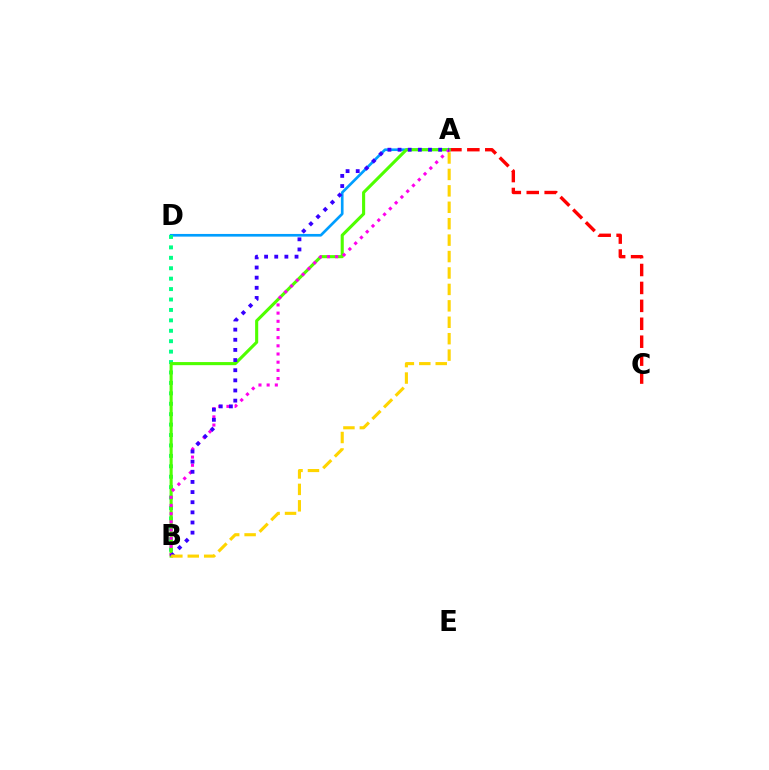{('A', 'C'): [{'color': '#ff0000', 'line_style': 'dashed', 'thickness': 2.44}], ('A', 'D'): [{'color': '#009eff', 'line_style': 'solid', 'thickness': 1.92}], ('B', 'D'): [{'color': '#00ff86', 'line_style': 'dotted', 'thickness': 2.83}], ('A', 'B'): [{'color': '#4fff00', 'line_style': 'solid', 'thickness': 2.23}, {'color': '#ff00ed', 'line_style': 'dotted', 'thickness': 2.22}, {'color': '#3700ff', 'line_style': 'dotted', 'thickness': 2.76}, {'color': '#ffd500', 'line_style': 'dashed', 'thickness': 2.23}]}